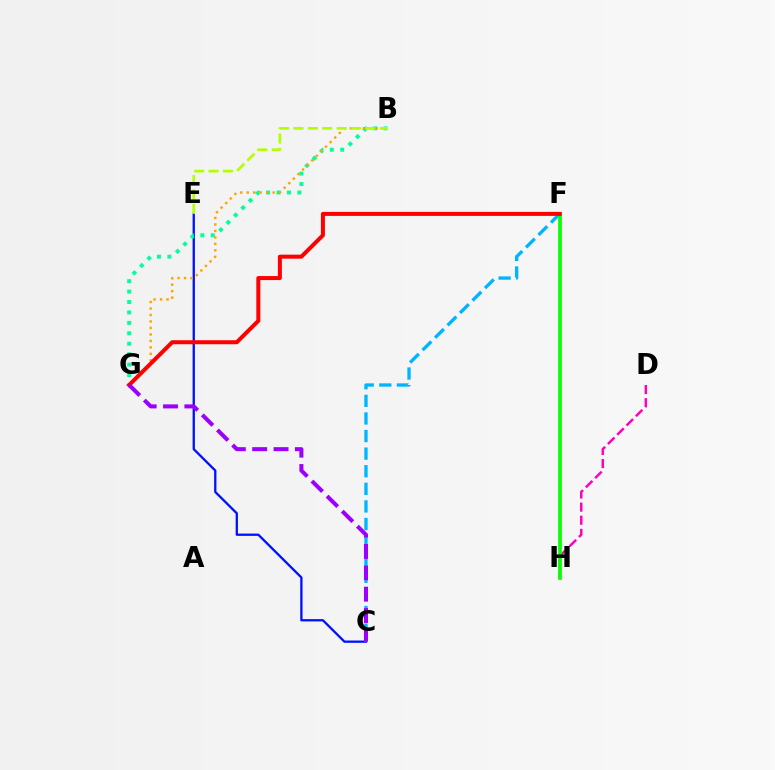{('D', 'H'): [{'color': '#ff00bd', 'line_style': 'dashed', 'thickness': 1.78}], ('C', 'E'): [{'color': '#0010ff', 'line_style': 'solid', 'thickness': 1.65}], ('B', 'G'): [{'color': '#00ff9d', 'line_style': 'dotted', 'thickness': 2.83}, {'color': '#ffa500', 'line_style': 'dotted', 'thickness': 1.76}], ('C', 'F'): [{'color': '#00b5ff', 'line_style': 'dashed', 'thickness': 2.39}], ('F', 'H'): [{'color': '#08ff00', 'line_style': 'solid', 'thickness': 2.65}], ('B', 'E'): [{'color': '#b3ff00', 'line_style': 'dashed', 'thickness': 1.95}], ('F', 'G'): [{'color': '#ff0000', 'line_style': 'solid', 'thickness': 2.89}], ('C', 'G'): [{'color': '#9b00ff', 'line_style': 'dashed', 'thickness': 2.9}]}